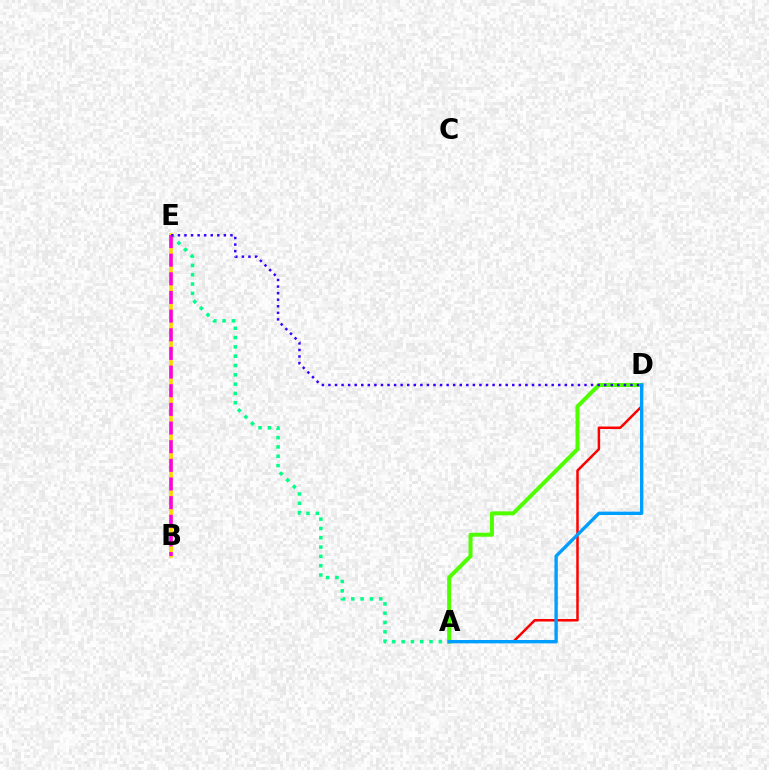{('A', 'D'): [{'color': '#ff0000', 'line_style': 'solid', 'thickness': 1.81}, {'color': '#4fff00', 'line_style': 'solid', 'thickness': 2.87}, {'color': '#009eff', 'line_style': 'solid', 'thickness': 2.42}], ('A', 'E'): [{'color': '#00ff86', 'line_style': 'dotted', 'thickness': 2.53}], ('B', 'E'): [{'color': '#ffd500', 'line_style': 'solid', 'thickness': 2.68}, {'color': '#ff00ed', 'line_style': 'dashed', 'thickness': 2.53}], ('D', 'E'): [{'color': '#3700ff', 'line_style': 'dotted', 'thickness': 1.78}]}